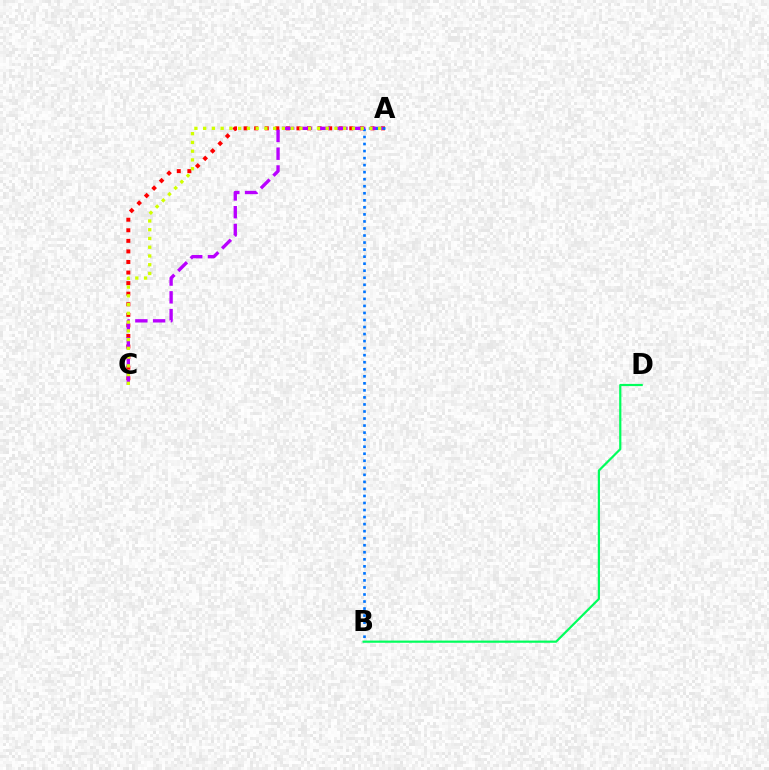{('B', 'D'): [{'color': '#00ff5c', 'line_style': 'solid', 'thickness': 1.58}], ('A', 'C'): [{'color': '#ff0000', 'line_style': 'dotted', 'thickness': 2.87}, {'color': '#b900ff', 'line_style': 'dashed', 'thickness': 2.41}, {'color': '#d1ff00', 'line_style': 'dotted', 'thickness': 2.38}], ('A', 'B'): [{'color': '#0074ff', 'line_style': 'dotted', 'thickness': 1.91}]}